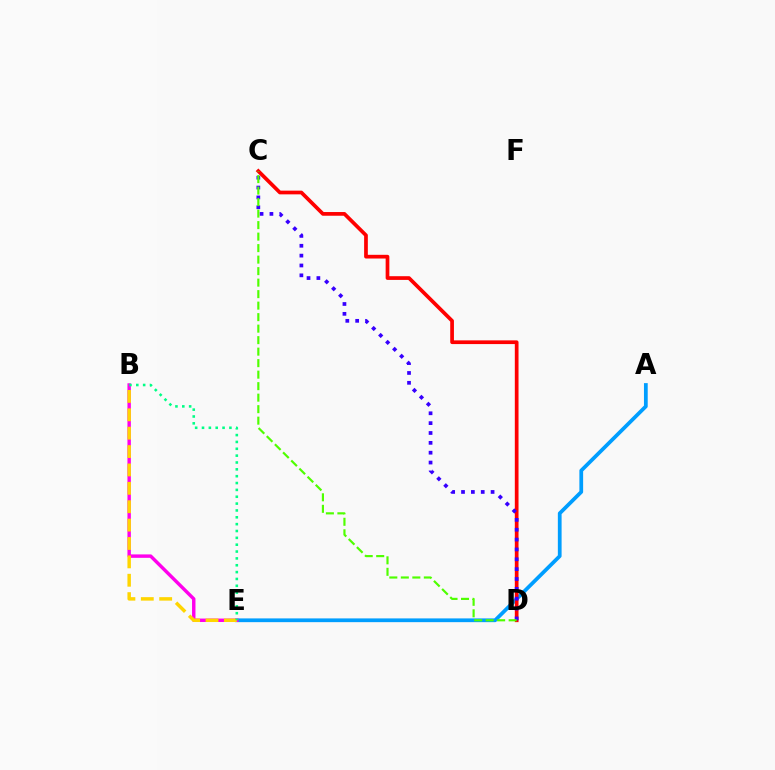{('A', 'E'): [{'color': '#009eff', 'line_style': 'solid', 'thickness': 2.7}], ('C', 'D'): [{'color': '#ff0000', 'line_style': 'solid', 'thickness': 2.67}, {'color': '#3700ff', 'line_style': 'dotted', 'thickness': 2.68}, {'color': '#4fff00', 'line_style': 'dashed', 'thickness': 1.56}], ('B', 'E'): [{'color': '#ff00ed', 'line_style': 'solid', 'thickness': 2.47}, {'color': '#ffd500', 'line_style': 'dashed', 'thickness': 2.5}, {'color': '#00ff86', 'line_style': 'dotted', 'thickness': 1.86}]}